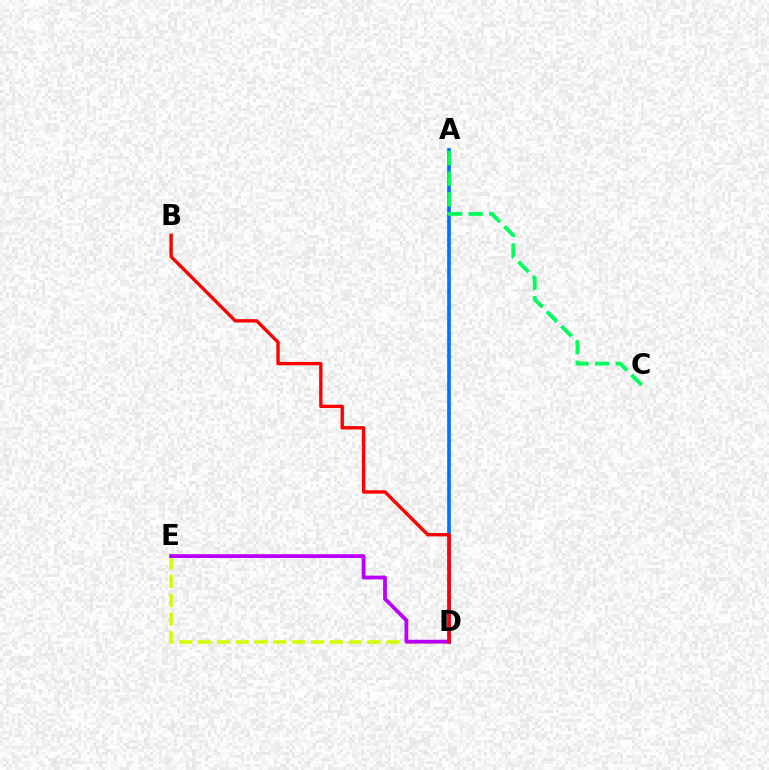{('D', 'E'): [{'color': '#d1ff00', 'line_style': 'dashed', 'thickness': 2.56}, {'color': '#b900ff', 'line_style': 'solid', 'thickness': 2.74}], ('A', 'D'): [{'color': '#0074ff', 'line_style': 'solid', 'thickness': 2.67}], ('B', 'D'): [{'color': '#ff0000', 'line_style': 'solid', 'thickness': 2.43}], ('A', 'C'): [{'color': '#00ff5c', 'line_style': 'dashed', 'thickness': 2.79}]}